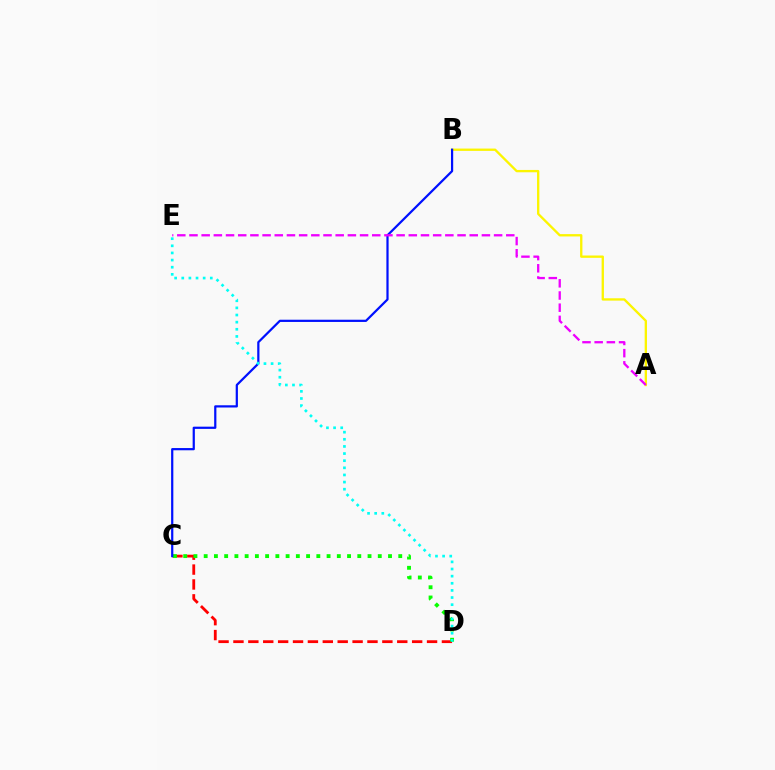{('C', 'D'): [{'color': '#ff0000', 'line_style': 'dashed', 'thickness': 2.02}, {'color': '#08ff00', 'line_style': 'dotted', 'thickness': 2.78}], ('A', 'B'): [{'color': '#fcf500', 'line_style': 'solid', 'thickness': 1.68}], ('B', 'C'): [{'color': '#0010ff', 'line_style': 'solid', 'thickness': 1.6}], ('A', 'E'): [{'color': '#ee00ff', 'line_style': 'dashed', 'thickness': 1.66}], ('D', 'E'): [{'color': '#00fff6', 'line_style': 'dotted', 'thickness': 1.94}]}